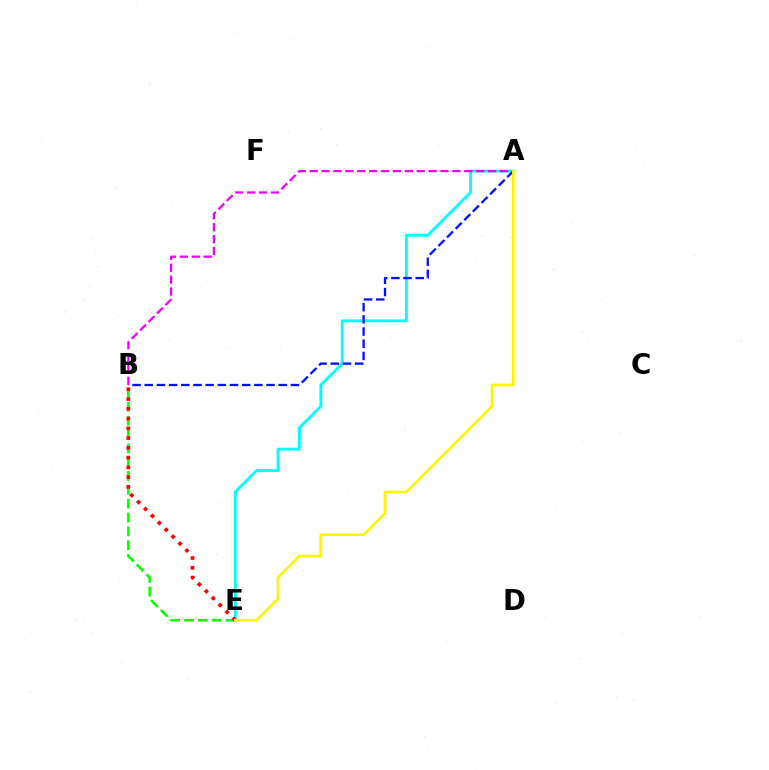{('A', 'E'): [{'color': '#00fff6', 'line_style': 'solid', 'thickness': 2.05}, {'color': '#fcf500', 'line_style': 'solid', 'thickness': 1.91}], ('B', 'E'): [{'color': '#08ff00', 'line_style': 'dashed', 'thickness': 1.88}, {'color': '#ff0000', 'line_style': 'dotted', 'thickness': 2.65}], ('A', 'B'): [{'color': '#0010ff', 'line_style': 'dashed', 'thickness': 1.65}, {'color': '#ee00ff', 'line_style': 'dashed', 'thickness': 1.62}]}